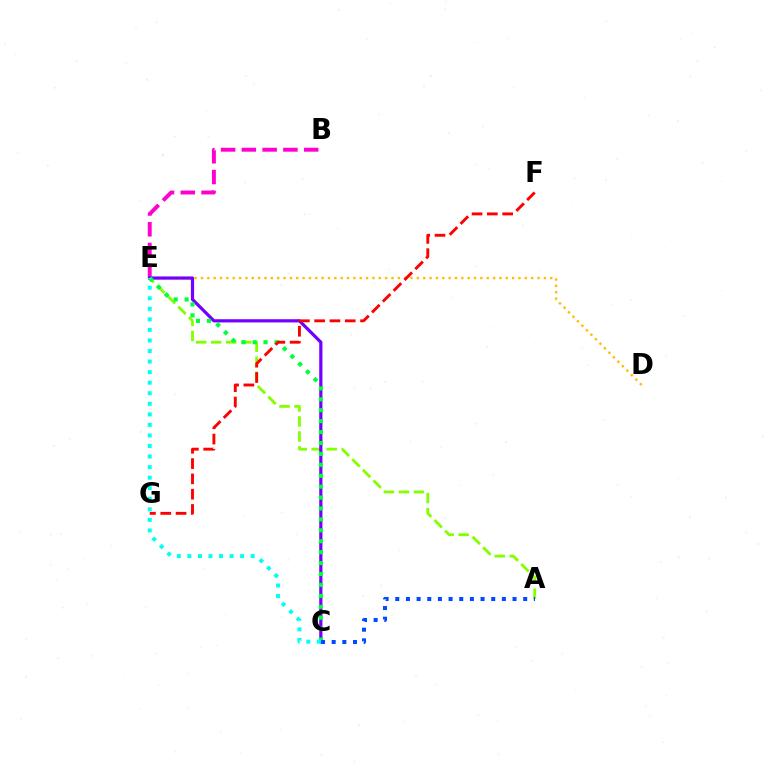{('B', 'E'): [{'color': '#ff00cf', 'line_style': 'dashed', 'thickness': 2.82}], ('D', 'E'): [{'color': '#ffbd00', 'line_style': 'dotted', 'thickness': 1.73}], ('A', 'E'): [{'color': '#84ff00', 'line_style': 'dashed', 'thickness': 2.04}], ('C', 'E'): [{'color': '#7200ff', 'line_style': 'solid', 'thickness': 2.31}, {'color': '#00ff39', 'line_style': 'dotted', 'thickness': 2.97}, {'color': '#00fff6', 'line_style': 'dotted', 'thickness': 2.87}], ('A', 'C'): [{'color': '#004bff', 'line_style': 'dotted', 'thickness': 2.9}], ('F', 'G'): [{'color': '#ff0000', 'line_style': 'dashed', 'thickness': 2.08}]}